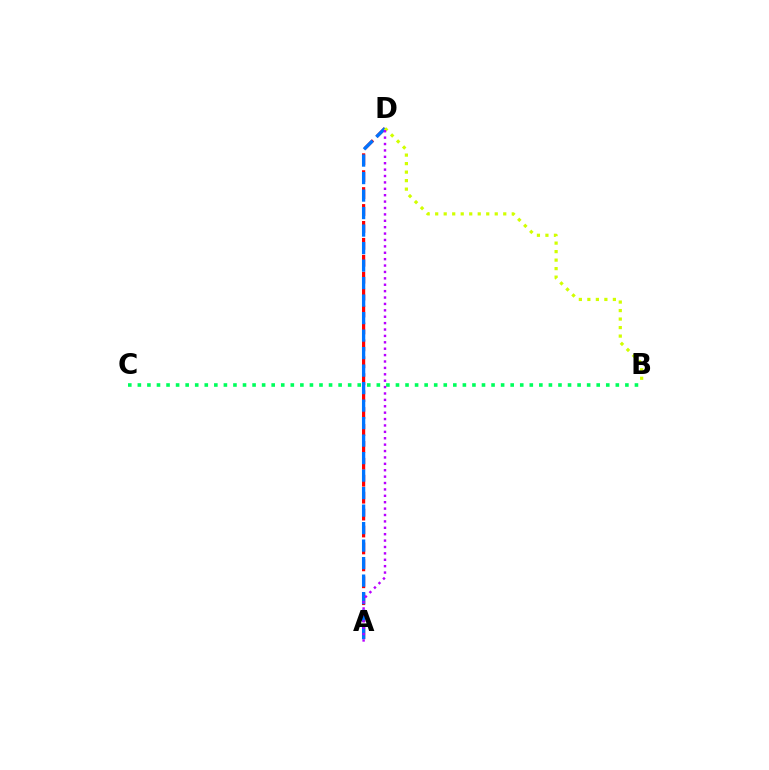{('A', 'D'): [{'color': '#ff0000', 'line_style': 'dashed', 'thickness': 2.3}, {'color': '#0074ff', 'line_style': 'dashed', 'thickness': 2.38}, {'color': '#b900ff', 'line_style': 'dotted', 'thickness': 1.74}], ('B', 'D'): [{'color': '#d1ff00', 'line_style': 'dotted', 'thickness': 2.31}], ('B', 'C'): [{'color': '#00ff5c', 'line_style': 'dotted', 'thickness': 2.6}]}